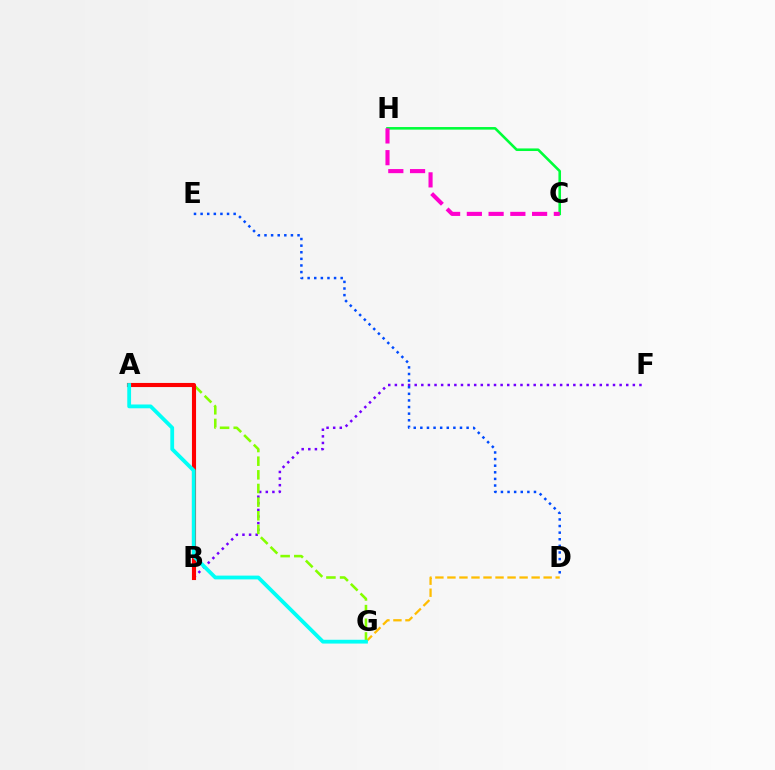{('C', 'H'): [{'color': '#00ff39', 'line_style': 'solid', 'thickness': 1.87}, {'color': '#ff00cf', 'line_style': 'dashed', 'thickness': 2.95}], ('B', 'F'): [{'color': '#7200ff', 'line_style': 'dotted', 'thickness': 1.8}], ('D', 'G'): [{'color': '#ffbd00', 'line_style': 'dashed', 'thickness': 1.63}], ('D', 'E'): [{'color': '#004bff', 'line_style': 'dotted', 'thickness': 1.8}], ('A', 'G'): [{'color': '#84ff00', 'line_style': 'dashed', 'thickness': 1.85}, {'color': '#00fff6', 'line_style': 'solid', 'thickness': 2.73}], ('A', 'B'): [{'color': '#ff0000', 'line_style': 'solid', 'thickness': 2.96}]}